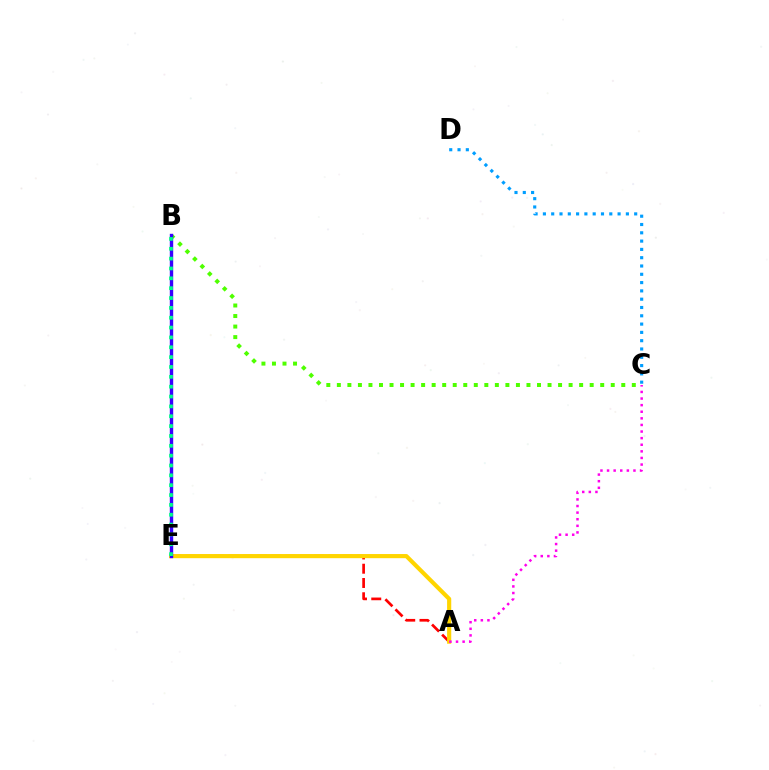{('A', 'E'): [{'color': '#ff0000', 'line_style': 'dashed', 'thickness': 1.94}, {'color': '#ffd500', 'line_style': 'solid', 'thickness': 2.99}], ('B', 'C'): [{'color': '#4fff00', 'line_style': 'dotted', 'thickness': 2.86}], ('B', 'E'): [{'color': '#3700ff', 'line_style': 'solid', 'thickness': 2.45}, {'color': '#00ff86', 'line_style': 'dotted', 'thickness': 2.68}], ('A', 'C'): [{'color': '#ff00ed', 'line_style': 'dotted', 'thickness': 1.79}], ('C', 'D'): [{'color': '#009eff', 'line_style': 'dotted', 'thickness': 2.25}]}